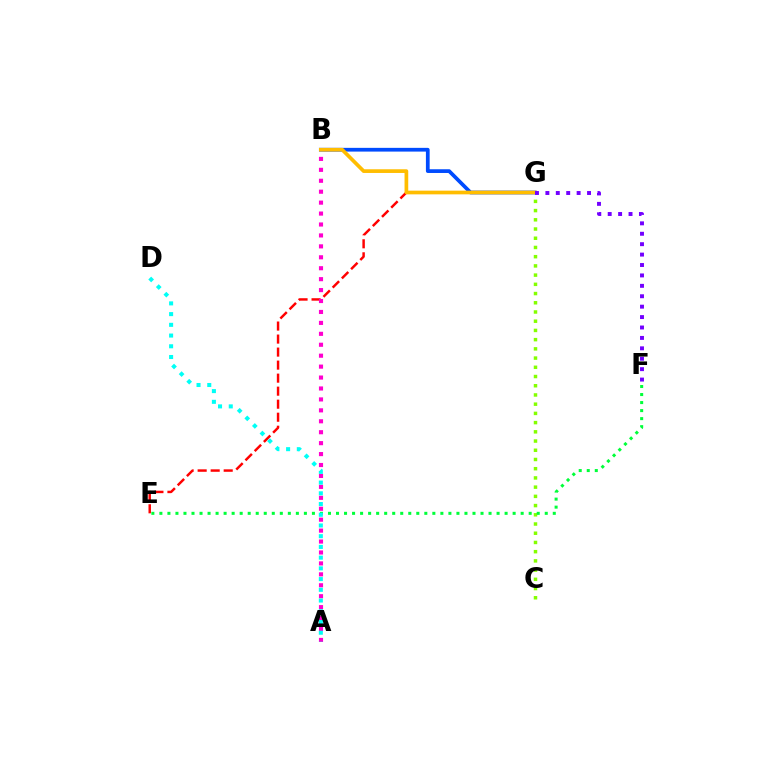{('B', 'G'): [{'color': '#004bff', 'line_style': 'solid', 'thickness': 2.69}, {'color': '#ffbd00', 'line_style': 'solid', 'thickness': 2.66}], ('C', 'G'): [{'color': '#84ff00', 'line_style': 'dotted', 'thickness': 2.5}], ('E', 'G'): [{'color': '#ff0000', 'line_style': 'dashed', 'thickness': 1.77}], ('A', 'B'): [{'color': '#ff00cf', 'line_style': 'dotted', 'thickness': 2.97}], ('F', 'G'): [{'color': '#7200ff', 'line_style': 'dotted', 'thickness': 2.83}], ('E', 'F'): [{'color': '#00ff39', 'line_style': 'dotted', 'thickness': 2.18}], ('A', 'D'): [{'color': '#00fff6', 'line_style': 'dotted', 'thickness': 2.91}]}